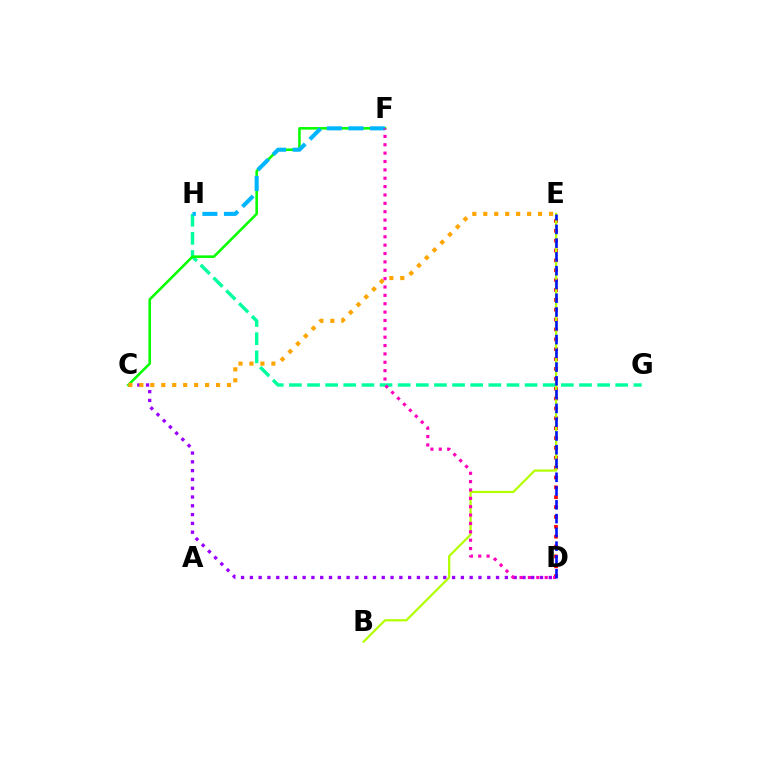{('D', 'E'): [{'color': '#ff0000', 'line_style': 'dotted', 'thickness': 2.68}, {'color': '#0010ff', 'line_style': 'dashed', 'thickness': 1.87}], ('G', 'H'): [{'color': '#00ff9d', 'line_style': 'dashed', 'thickness': 2.46}], ('C', 'D'): [{'color': '#9b00ff', 'line_style': 'dotted', 'thickness': 2.39}], ('C', 'F'): [{'color': '#08ff00', 'line_style': 'solid', 'thickness': 1.86}], ('C', 'E'): [{'color': '#ffa500', 'line_style': 'dotted', 'thickness': 2.98}], ('B', 'E'): [{'color': '#b3ff00', 'line_style': 'solid', 'thickness': 1.61}], ('F', 'H'): [{'color': '#00b5ff', 'line_style': 'dashed', 'thickness': 2.93}], ('D', 'F'): [{'color': '#ff00bd', 'line_style': 'dotted', 'thickness': 2.27}]}